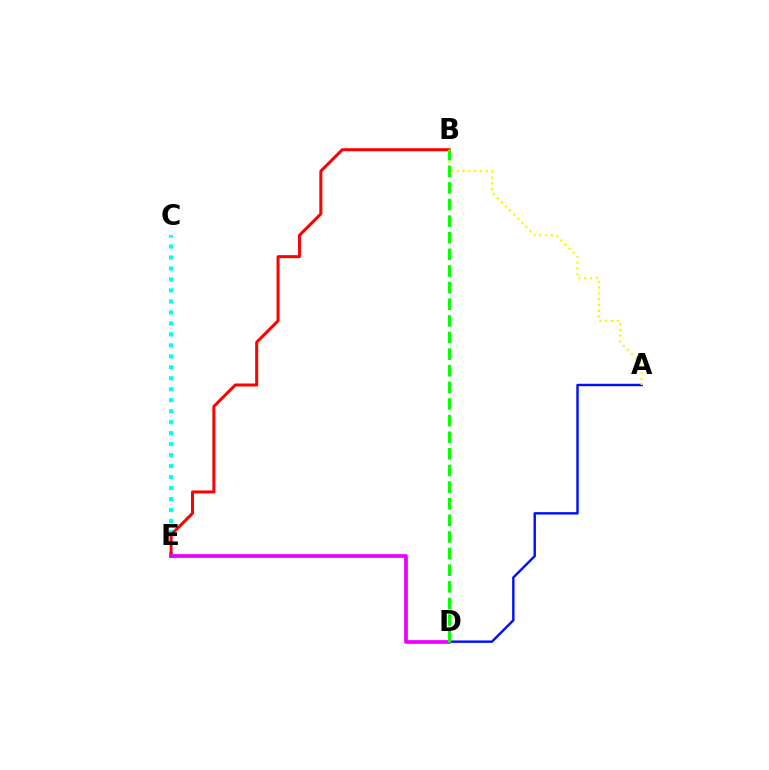{('A', 'D'): [{'color': '#0010ff', 'line_style': 'solid', 'thickness': 1.75}], ('C', 'E'): [{'color': '#00fff6', 'line_style': 'dotted', 'thickness': 2.98}], ('B', 'E'): [{'color': '#ff0000', 'line_style': 'solid', 'thickness': 2.17}], ('D', 'E'): [{'color': '#ee00ff', 'line_style': 'solid', 'thickness': 2.69}], ('A', 'B'): [{'color': '#fcf500', 'line_style': 'dotted', 'thickness': 1.57}], ('B', 'D'): [{'color': '#08ff00', 'line_style': 'dashed', 'thickness': 2.26}]}